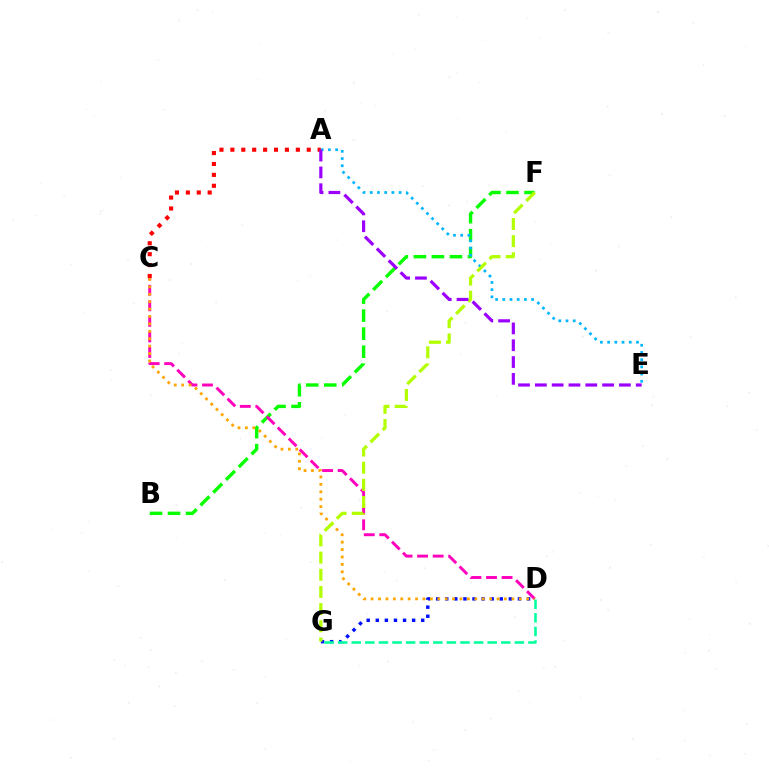{('D', 'G'): [{'color': '#0010ff', 'line_style': 'dotted', 'thickness': 2.47}, {'color': '#00ff9d', 'line_style': 'dashed', 'thickness': 1.85}], ('B', 'F'): [{'color': '#08ff00', 'line_style': 'dashed', 'thickness': 2.45}], ('A', 'C'): [{'color': '#ff0000', 'line_style': 'dotted', 'thickness': 2.96}], ('C', 'D'): [{'color': '#ff00bd', 'line_style': 'dashed', 'thickness': 2.11}, {'color': '#ffa500', 'line_style': 'dotted', 'thickness': 2.01}], ('A', 'E'): [{'color': '#00b5ff', 'line_style': 'dotted', 'thickness': 1.96}, {'color': '#9b00ff', 'line_style': 'dashed', 'thickness': 2.28}], ('F', 'G'): [{'color': '#b3ff00', 'line_style': 'dashed', 'thickness': 2.33}]}